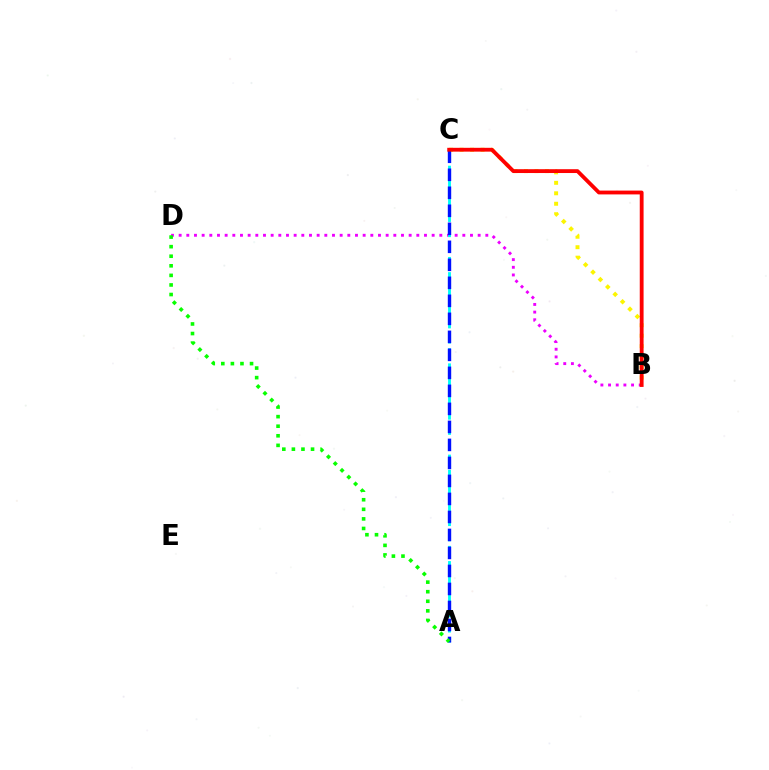{('B', 'D'): [{'color': '#ee00ff', 'line_style': 'dotted', 'thickness': 2.08}], ('B', 'C'): [{'color': '#fcf500', 'line_style': 'dotted', 'thickness': 2.84}, {'color': '#ff0000', 'line_style': 'solid', 'thickness': 2.75}], ('A', 'C'): [{'color': '#00fff6', 'line_style': 'dashed', 'thickness': 2.07}, {'color': '#0010ff', 'line_style': 'dashed', 'thickness': 2.45}], ('A', 'D'): [{'color': '#08ff00', 'line_style': 'dotted', 'thickness': 2.6}]}